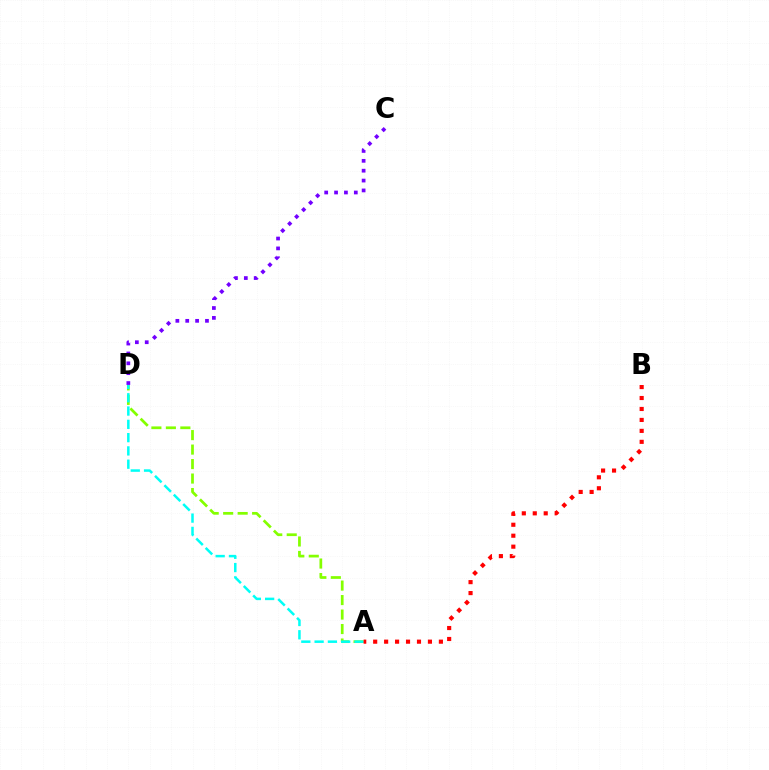{('A', 'D'): [{'color': '#84ff00', 'line_style': 'dashed', 'thickness': 1.97}, {'color': '#00fff6', 'line_style': 'dashed', 'thickness': 1.81}], ('C', 'D'): [{'color': '#7200ff', 'line_style': 'dotted', 'thickness': 2.68}], ('A', 'B'): [{'color': '#ff0000', 'line_style': 'dotted', 'thickness': 2.98}]}